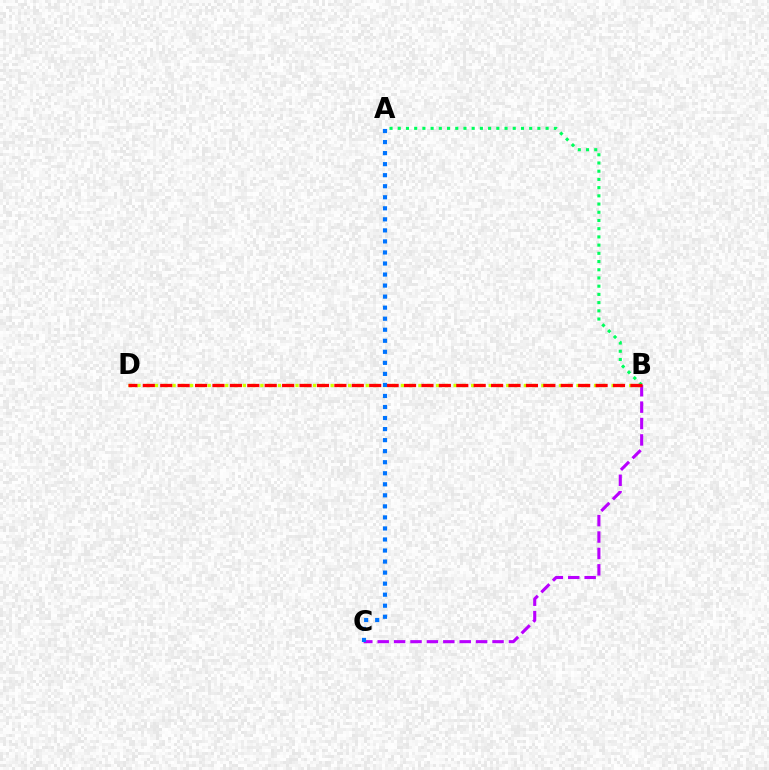{('B', 'C'): [{'color': '#b900ff', 'line_style': 'dashed', 'thickness': 2.23}], ('B', 'D'): [{'color': '#d1ff00', 'line_style': 'dotted', 'thickness': 2.39}, {'color': '#ff0000', 'line_style': 'dashed', 'thickness': 2.37}], ('A', 'B'): [{'color': '#00ff5c', 'line_style': 'dotted', 'thickness': 2.23}], ('A', 'C'): [{'color': '#0074ff', 'line_style': 'dotted', 'thickness': 3.0}]}